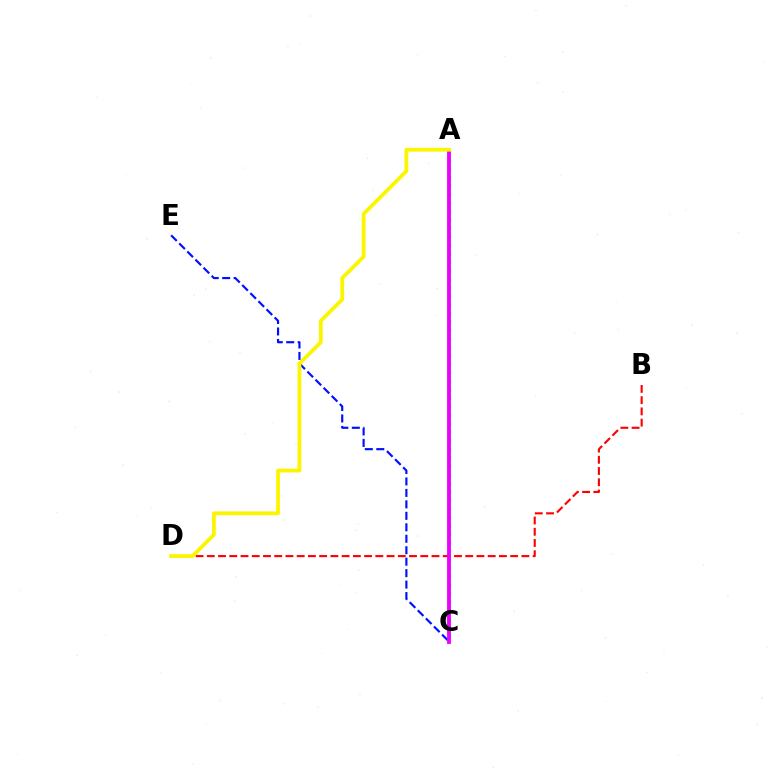{('A', 'C'): [{'color': '#08ff00', 'line_style': 'dotted', 'thickness': 1.78}, {'color': '#00fff6', 'line_style': 'dotted', 'thickness': 2.31}, {'color': '#ee00ff', 'line_style': 'solid', 'thickness': 2.78}], ('B', 'D'): [{'color': '#ff0000', 'line_style': 'dashed', 'thickness': 1.53}], ('C', 'E'): [{'color': '#0010ff', 'line_style': 'dashed', 'thickness': 1.56}], ('A', 'D'): [{'color': '#fcf500', 'line_style': 'solid', 'thickness': 2.73}]}